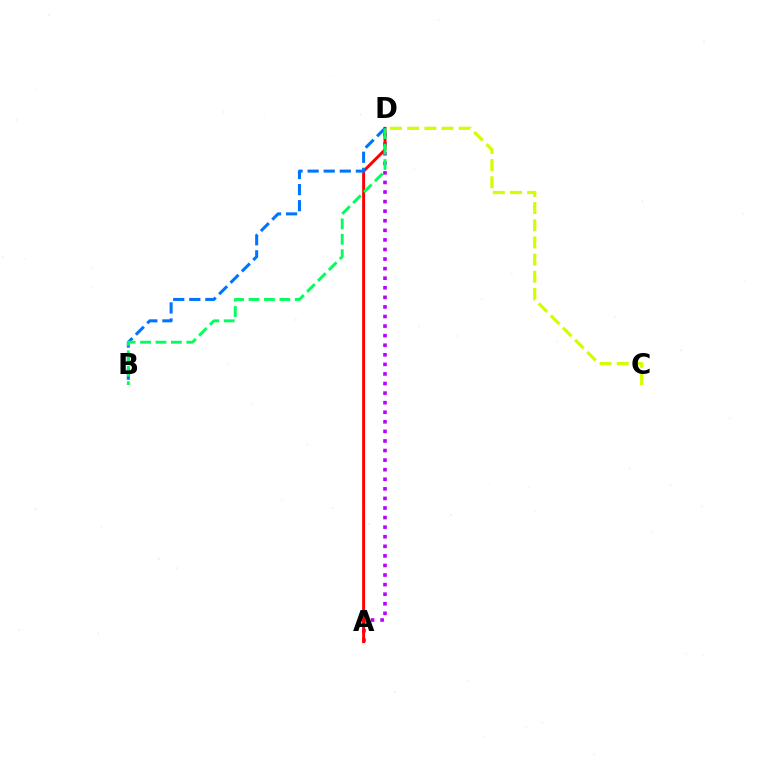{('C', 'D'): [{'color': '#d1ff00', 'line_style': 'dashed', 'thickness': 2.33}], ('A', 'D'): [{'color': '#b900ff', 'line_style': 'dotted', 'thickness': 2.6}, {'color': '#ff0000', 'line_style': 'solid', 'thickness': 2.12}], ('B', 'D'): [{'color': '#0074ff', 'line_style': 'dashed', 'thickness': 2.18}, {'color': '#00ff5c', 'line_style': 'dashed', 'thickness': 2.09}]}